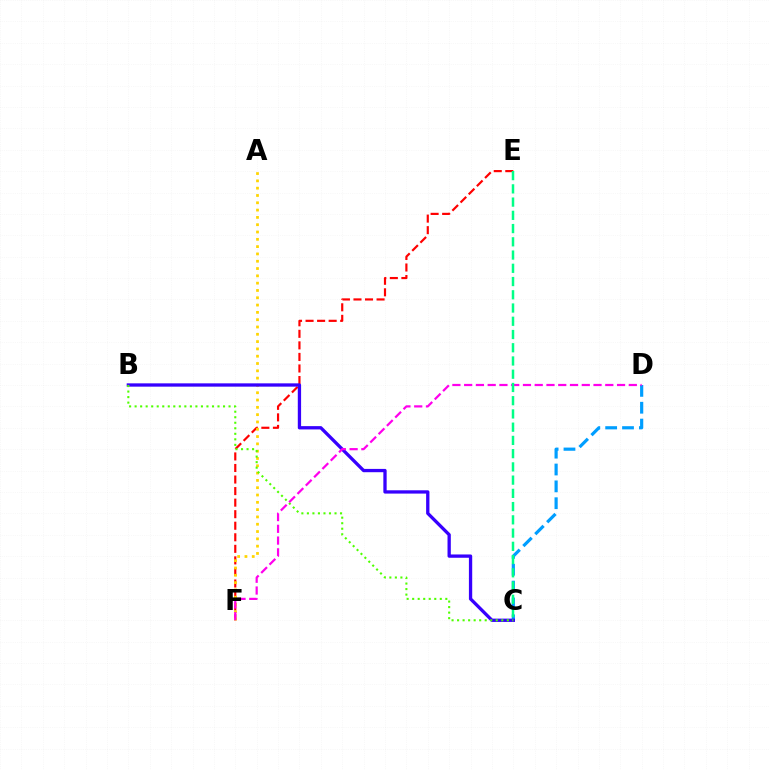{('E', 'F'): [{'color': '#ff0000', 'line_style': 'dashed', 'thickness': 1.57}], ('C', 'D'): [{'color': '#009eff', 'line_style': 'dashed', 'thickness': 2.29}], ('A', 'F'): [{'color': '#ffd500', 'line_style': 'dotted', 'thickness': 1.98}], ('B', 'C'): [{'color': '#3700ff', 'line_style': 'solid', 'thickness': 2.38}, {'color': '#4fff00', 'line_style': 'dotted', 'thickness': 1.5}], ('D', 'F'): [{'color': '#ff00ed', 'line_style': 'dashed', 'thickness': 1.6}], ('C', 'E'): [{'color': '#00ff86', 'line_style': 'dashed', 'thickness': 1.8}]}